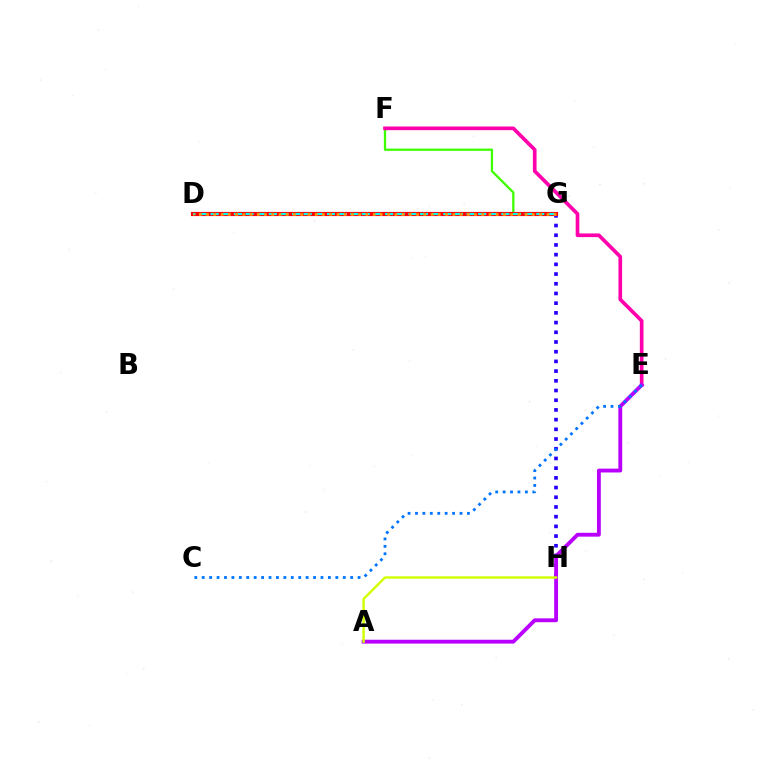{('G', 'H'): [{'color': '#2500ff', 'line_style': 'dotted', 'thickness': 2.64}], ('F', 'G'): [{'color': '#3dff00', 'line_style': 'solid', 'thickness': 1.65}], ('E', 'F'): [{'color': '#ff00ac', 'line_style': 'solid', 'thickness': 2.63}], ('A', 'E'): [{'color': '#b900ff', 'line_style': 'solid', 'thickness': 2.77}], ('D', 'G'): [{'color': '#00ff5c', 'line_style': 'dotted', 'thickness': 1.9}, {'color': '#ff0000', 'line_style': 'solid', 'thickness': 2.99}, {'color': '#00fff6', 'line_style': 'dashed', 'thickness': 1.58}, {'color': '#ff9400', 'line_style': 'dotted', 'thickness': 1.97}], ('C', 'E'): [{'color': '#0074ff', 'line_style': 'dotted', 'thickness': 2.02}], ('A', 'H'): [{'color': '#d1ff00', 'line_style': 'solid', 'thickness': 1.73}]}